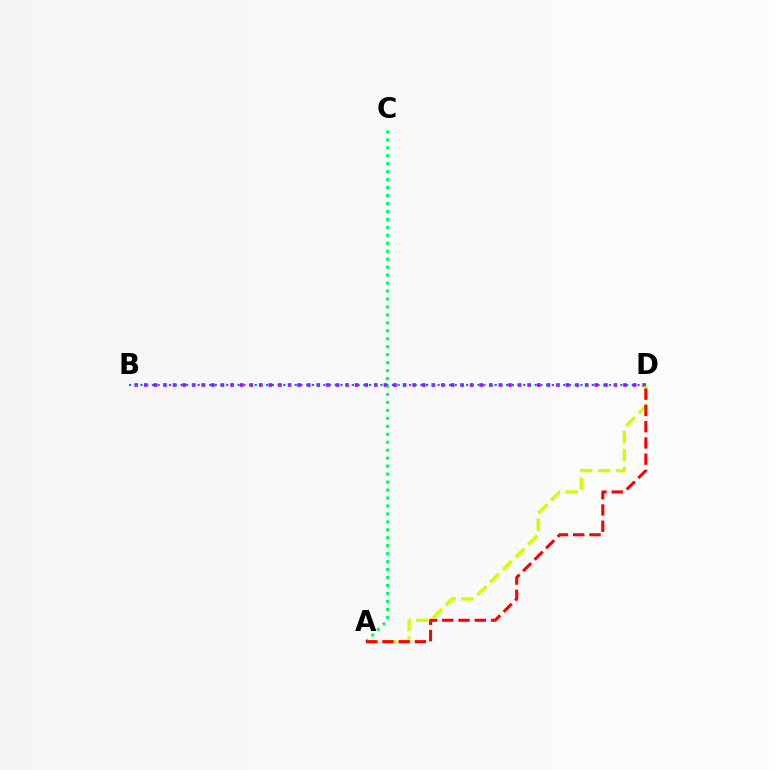{('B', 'D'): [{'color': '#b900ff', 'line_style': 'dotted', 'thickness': 2.6}, {'color': '#0074ff', 'line_style': 'dotted', 'thickness': 1.55}], ('A', 'D'): [{'color': '#d1ff00', 'line_style': 'dashed', 'thickness': 2.43}, {'color': '#ff0000', 'line_style': 'dashed', 'thickness': 2.21}], ('A', 'C'): [{'color': '#00ff5c', 'line_style': 'dotted', 'thickness': 2.16}]}